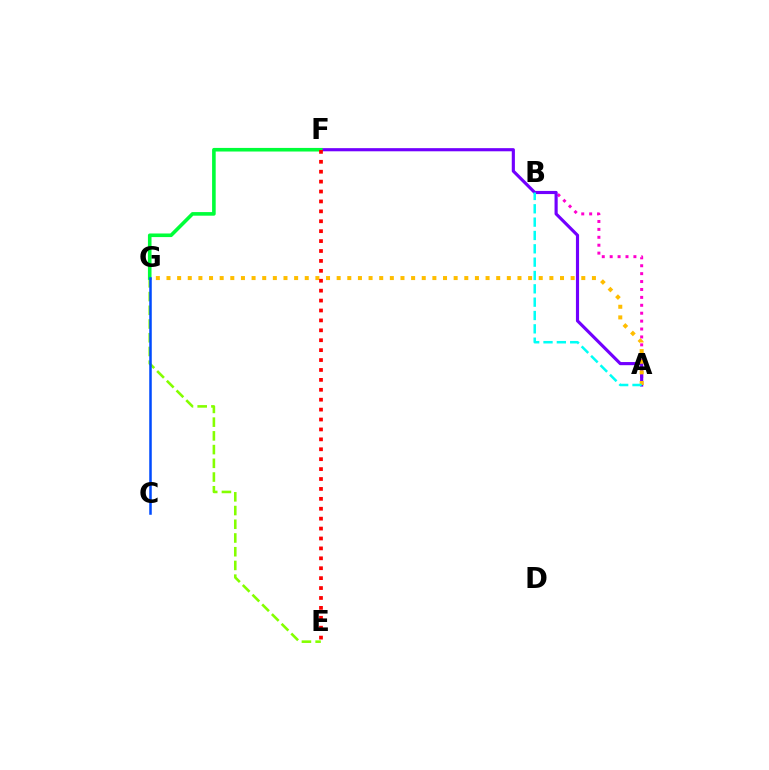{('E', 'G'): [{'color': '#84ff00', 'line_style': 'dashed', 'thickness': 1.86}], ('A', 'B'): [{'color': '#ff00cf', 'line_style': 'dotted', 'thickness': 2.15}, {'color': '#00fff6', 'line_style': 'dashed', 'thickness': 1.81}], ('A', 'F'): [{'color': '#7200ff', 'line_style': 'solid', 'thickness': 2.26}], ('F', 'G'): [{'color': '#00ff39', 'line_style': 'solid', 'thickness': 2.59}], ('A', 'G'): [{'color': '#ffbd00', 'line_style': 'dotted', 'thickness': 2.89}], ('C', 'G'): [{'color': '#004bff', 'line_style': 'solid', 'thickness': 1.82}], ('E', 'F'): [{'color': '#ff0000', 'line_style': 'dotted', 'thickness': 2.69}]}